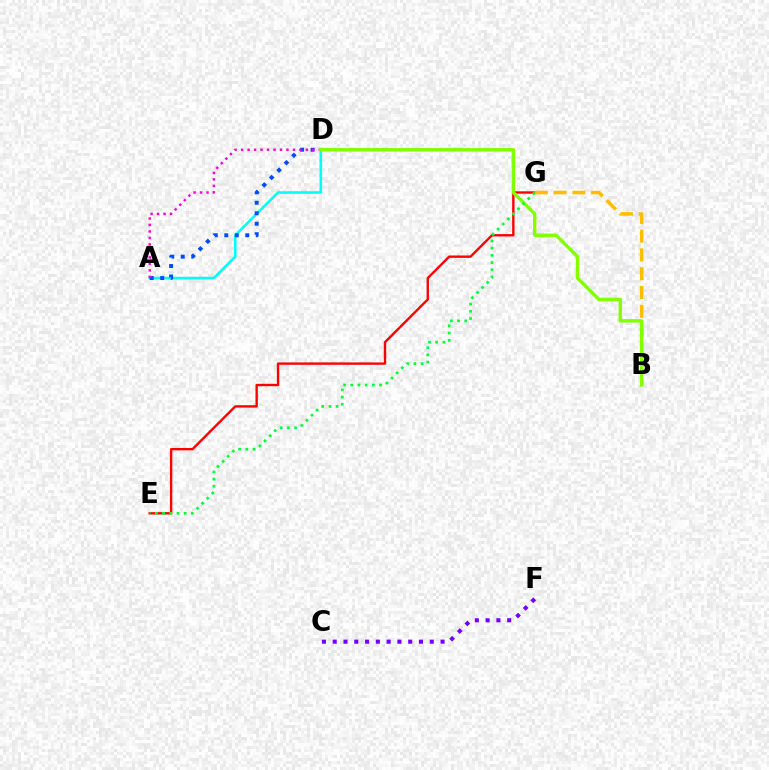{('E', 'G'): [{'color': '#ff0000', 'line_style': 'solid', 'thickness': 1.71}, {'color': '#00ff39', 'line_style': 'dotted', 'thickness': 1.96}], ('A', 'D'): [{'color': '#00fff6', 'line_style': 'solid', 'thickness': 1.85}, {'color': '#004bff', 'line_style': 'dotted', 'thickness': 2.85}, {'color': '#ff00cf', 'line_style': 'dotted', 'thickness': 1.76}], ('C', 'F'): [{'color': '#7200ff', 'line_style': 'dotted', 'thickness': 2.93}], ('B', 'G'): [{'color': '#ffbd00', 'line_style': 'dashed', 'thickness': 2.55}], ('B', 'D'): [{'color': '#84ff00', 'line_style': 'solid', 'thickness': 2.45}]}